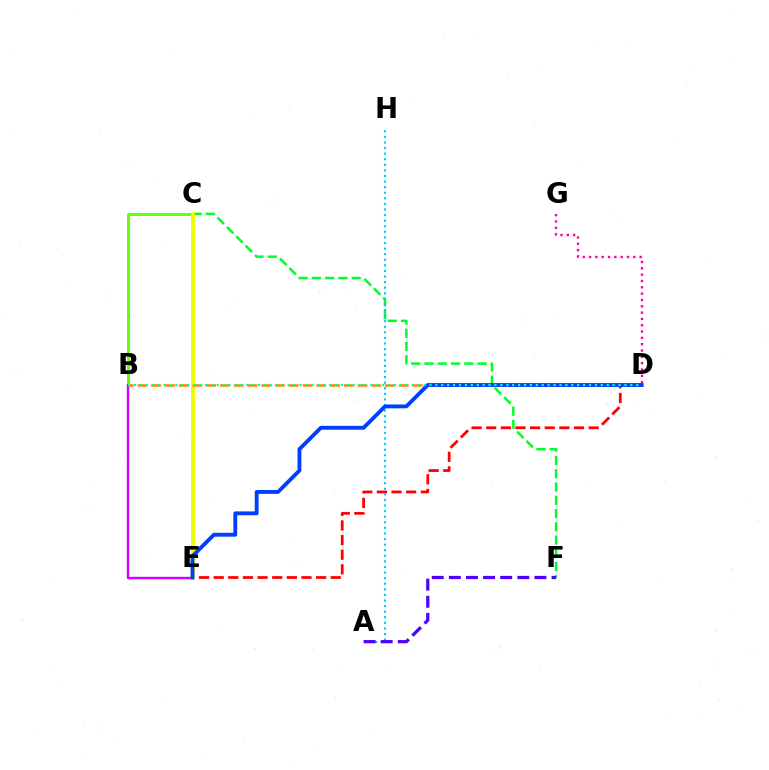{('B', 'C'): [{'color': '#66ff00', 'line_style': 'solid', 'thickness': 2.11}], ('D', 'E'): [{'color': '#ff0000', 'line_style': 'dashed', 'thickness': 1.99}, {'color': '#003fff', 'line_style': 'solid', 'thickness': 2.79}], ('B', 'E'): [{'color': '#d600ff', 'line_style': 'solid', 'thickness': 1.73}], ('C', 'F'): [{'color': '#00ff27', 'line_style': 'dashed', 'thickness': 1.8}], ('D', 'G'): [{'color': '#ff00a0', 'line_style': 'dotted', 'thickness': 1.72}], ('C', 'E'): [{'color': '#eeff00', 'line_style': 'solid', 'thickness': 2.84}], ('B', 'D'): [{'color': '#ff8800', 'line_style': 'dashed', 'thickness': 1.87}, {'color': '#00ffaf', 'line_style': 'dotted', 'thickness': 1.61}], ('A', 'H'): [{'color': '#00c7ff', 'line_style': 'dotted', 'thickness': 1.52}], ('A', 'F'): [{'color': '#4f00ff', 'line_style': 'dashed', 'thickness': 2.32}]}